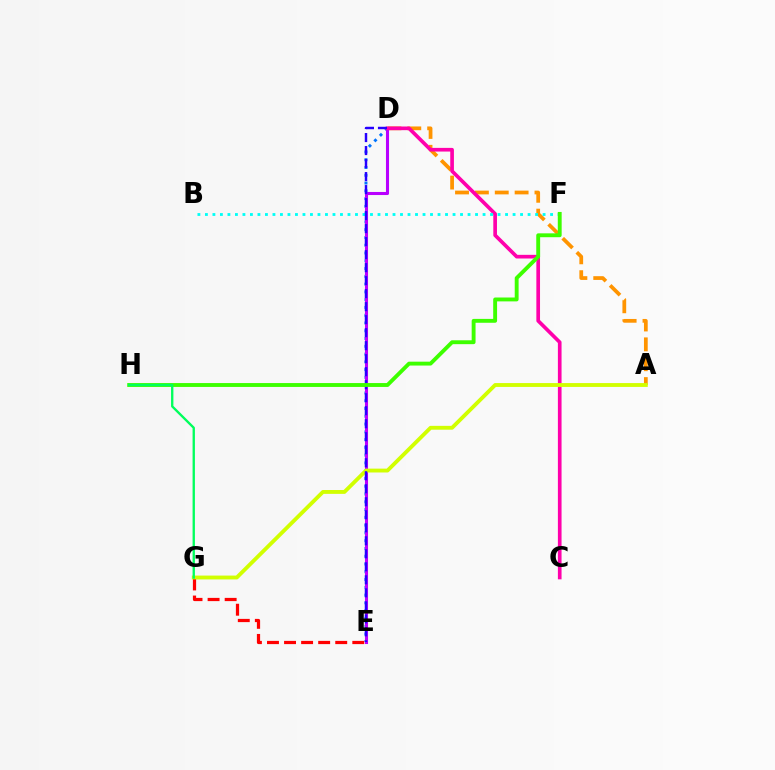{('D', 'E'): [{'color': '#0074ff', 'line_style': 'dotted', 'thickness': 2.11}, {'color': '#b900ff', 'line_style': 'solid', 'thickness': 2.21}, {'color': '#2500ff', 'line_style': 'dashed', 'thickness': 1.77}], ('A', 'D'): [{'color': '#ff9400', 'line_style': 'dashed', 'thickness': 2.7}], ('C', 'D'): [{'color': '#ff00ac', 'line_style': 'solid', 'thickness': 2.64}], ('E', 'G'): [{'color': '#ff0000', 'line_style': 'dashed', 'thickness': 2.32}], ('B', 'F'): [{'color': '#00fff6', 'line_style': 'dotted', 'thickness': 2.04}], ('A', 'G'): [{'color': '#d1ff00', 'line_style': 'solid', 'thickness': 2.77}], ('F', 'H'): [{'color': '#3dff00', 'line_style': 'solid', 'thickness': 2.79}], ('G', 'H'): [{'color': '#00ff5c', 'line_style': 'solid', 'thickness': 1.69}]}